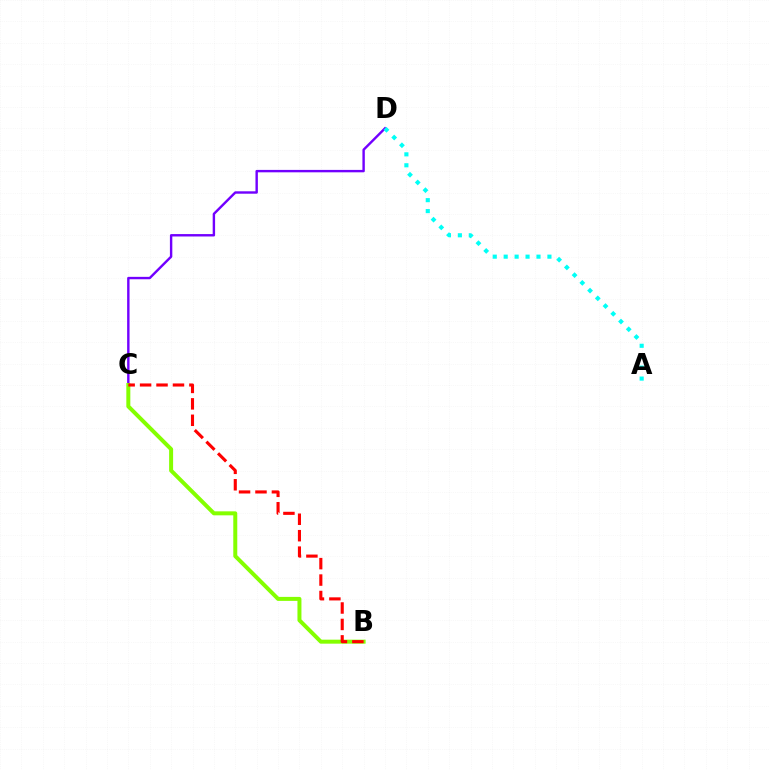{('C', 'D'): [{'color': '#7200ff', 'line_style': 'solid', 'thickness': 1.73}], ('B', 'C'): [{'color': '#84ff00', 'line_style': 'solid', 'thickness': 2.87}, {'color': '#ff0000', 'line_style': 'dashed', 'thickness': 2.23}], ('A', 'D'): [{'color': '#00fff6', 'line_style': 'dotted', 'thickness': 2.97}]}